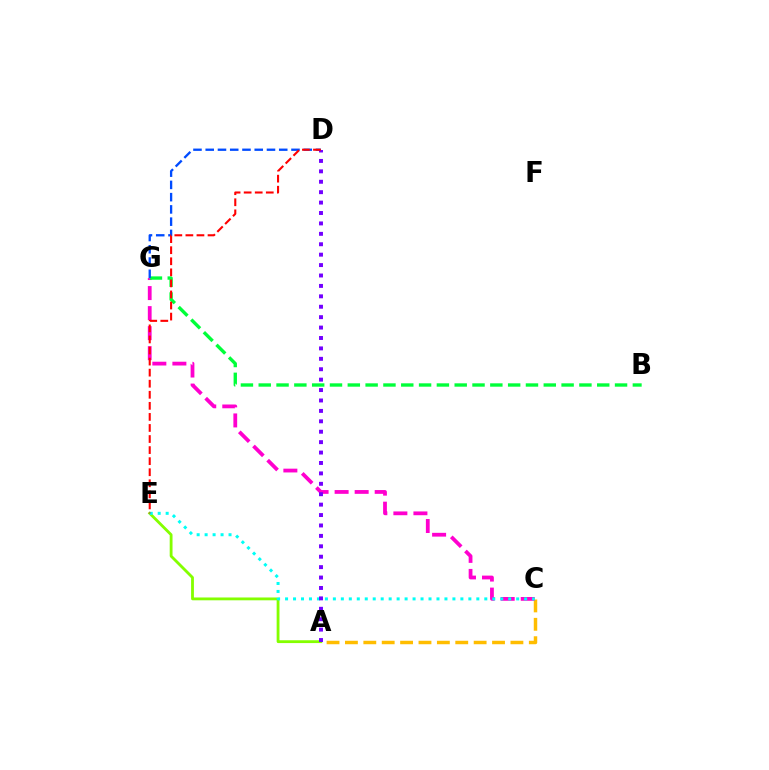{('A', 'C'): [{'color': '#ffbd00', 'line_style': 'dashed', 'thickness': 2.5}], ('A', 'E'): [{'color': '#84ff00', 'line_style': 'solid', 'thickness': 2.03}], ('C', 'G'): [{'color': '#ff00cf', 'line_style': 'dashed', 'thickness': 2.72}], ('B', 'G'): [{'color': '#00ff39', 'line_style': 'dashed', 'thickness': 2.42}], ('D', 'G'): [{'color': '#004bff', 'line_style': 'dashed', 'thickness': 1.66}], ('C', 'E'): [{'color': '#00fff6', 'line_style': 'dotted', 'thickness': 2.17}], ('A', 'D'): [{'color': '#7200ff', 'line_style': 'dotted', 'thickness': 2.83}], ('D', 'E'): [{'color': '#ff0000', 'line_style': 'dashed', 'thickness': 1.5}]}